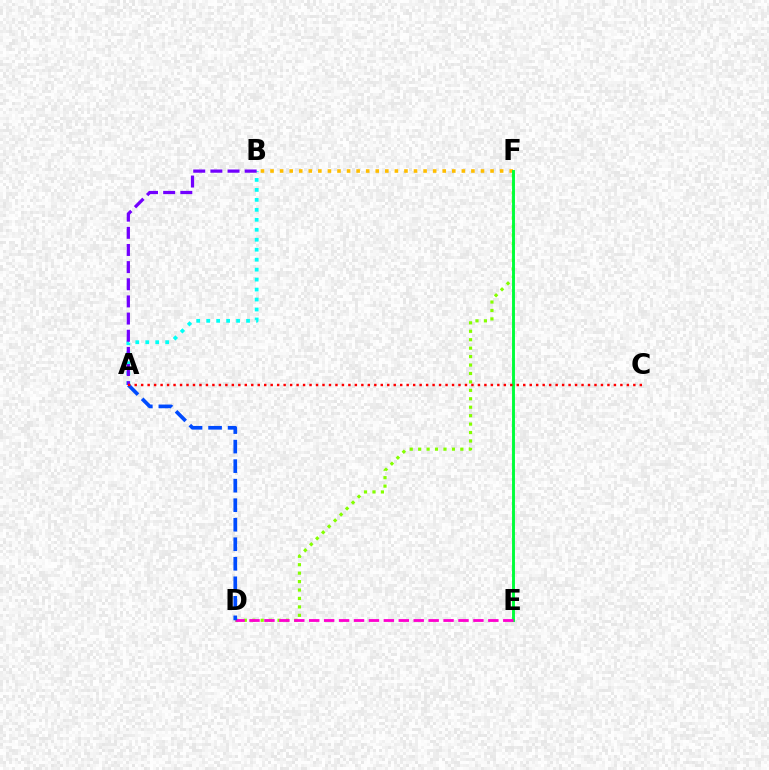{('A', 'B'): [{'color': '#00fff6', 'line_style': 'dotted', 'thickness': 2.71}, {'color': '#7200ff', 'line_style': 'dashed', 'thickness': 2.33}], ('D', 'F'): [{'color': '#84ff00', 'line_style': 'dotted', 'thickness': 2.29}], ('B', 'F'): [{'color': '#ffbd00', 'line_style': 'dotted', 'thickness': 2.6}], ('E', 'F'): [{'color': '#00ff39', 'line_style': 'solid', 'thickness': 2.09}], ('D', 'E'): [{'color': '#ff00cf', 'line_style': 'dashed', 'thickness': 2.03}], ('A', 'D'): [{'color': '#004bff', 'line_style': 'dashed', 'thickness': 2.65}], ('A', 'C'): [{'color': '#ff0000', 'line_style': 'dotted', 'thickness': 1.76}]}